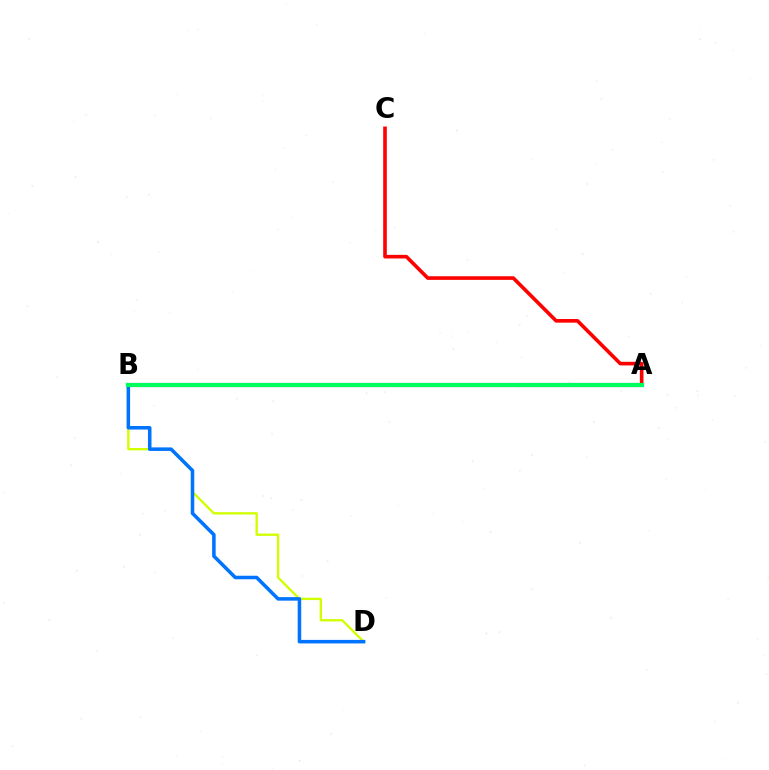{('B', 'D'): [{'color': '#d1ff00', 'line_style': 'solid', 'thickness': 1.69}, {'color': '#0074ff', 'line_style': 'solid', 'thickness': 2.54}], ('A', 'C'): [{'color': '#ff0000', 'line_style': 'solid', 'thickness': 2.61}], ('A', 'B'): [{'color': '#b900ff', 'line_style': 'solid', 'thickness': 2.95}, {'color': '#00ff5c', 'line_style': 'solid', 'thickness': 2.99}]}